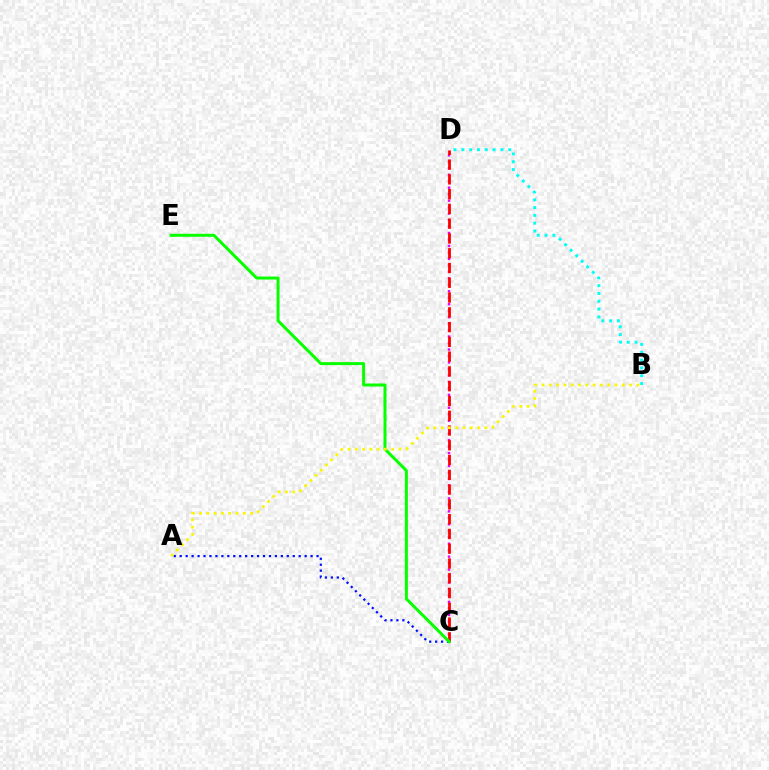{('A', 'C'): [{'color': '#0010ff', 'line_style': 'dotted', 'thickness': 1.62}], ('C', 'D'): [{'color': '#ee00ff', 'line_style': 'dotted', 'thickness': 1.76}, {'color': '#ff0000', 'line_style': 'dashed', 'thickness': 2.01}], ('C', 'E'): [{'color': '#08ff00', 'line_style': 'solid', 'thickness': 2.16}], ('B', 'D'): [{'color': '#00fff6', 'line_style': 'dotted', 'thickness': 2.12}], ('A', 'B'): [{'color': '#fcf500', 'line_style': 'dotted', 'thickness': 1.98}]}